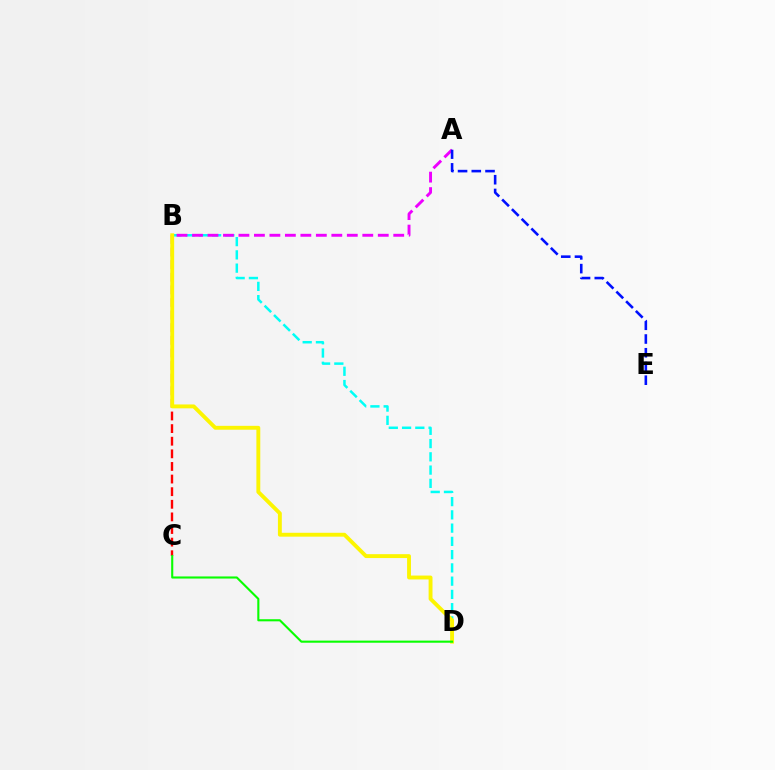{('B', 'D'): [{'color': '#00fff6', 'line_style': 'dashed', 'thickness': 1.8}, {'color': '#fcf500', 'line_style': 'solid', 'thickness': 2.8}], ('A', 'B'): [{'color': '#ee00ff', 'line_style': 'dashed', 'thickness': 2.1}], ('A', 'E'): [{'color': '#0010ff', 'line_style': 'dashed', 'thickness': 1.87}], ('B', 'C'): [{'color': '#ff0000', 'line_style': 'dashed', 'thickness': 1.71}], ('C', 'D'): [{'color': '#08ff00', 'line_style': 'solid', 'thickness': 1.52}]}